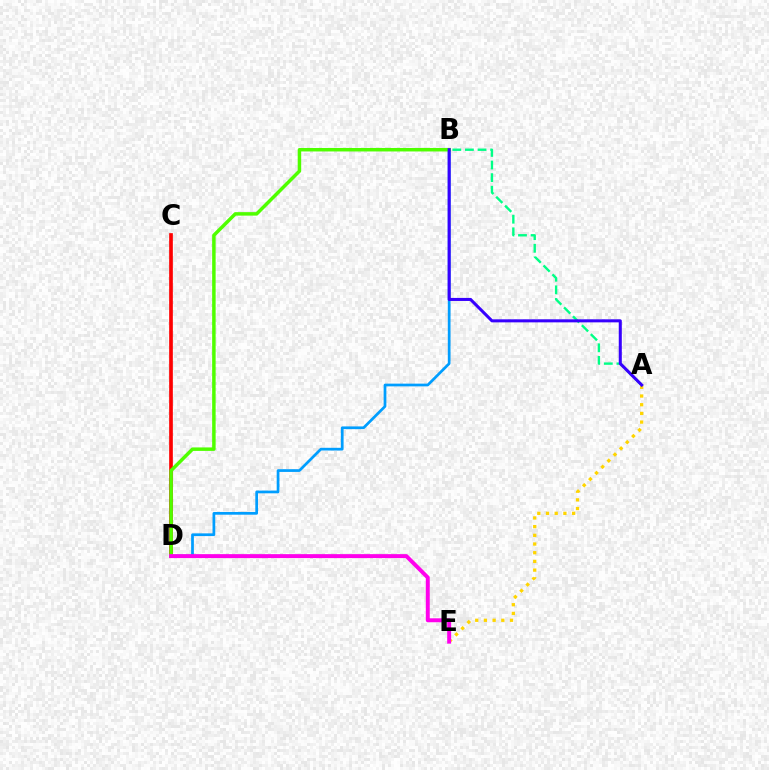{('C', 'D'): [{'color': '#ff0000', 'line_style': 'solid', 'thickness': 2.65}], ('B', 'D'): [{'color': '#009eff', 'line_style': 'solid', 'thickness': 1.96}, {'color': '#4fff00', 'line_style': 'solid', 'thickness': 2.51}], ('A', 'B'): [{'color': '#00ff86', 'line_style': 'dashed', 'thickness': 1.71}, {'color': '#3700ff', 'line_style': 'solid', 'thickness': 2.19}], ('A', 'E'): [{'color': '#ffd500', 'line_style': 'dotted', 'thickness': 2.36}], ('D', 'E'): [{'color': '#ff00ed', 'line_style': 'solid', 'thickness': 2.84}]}